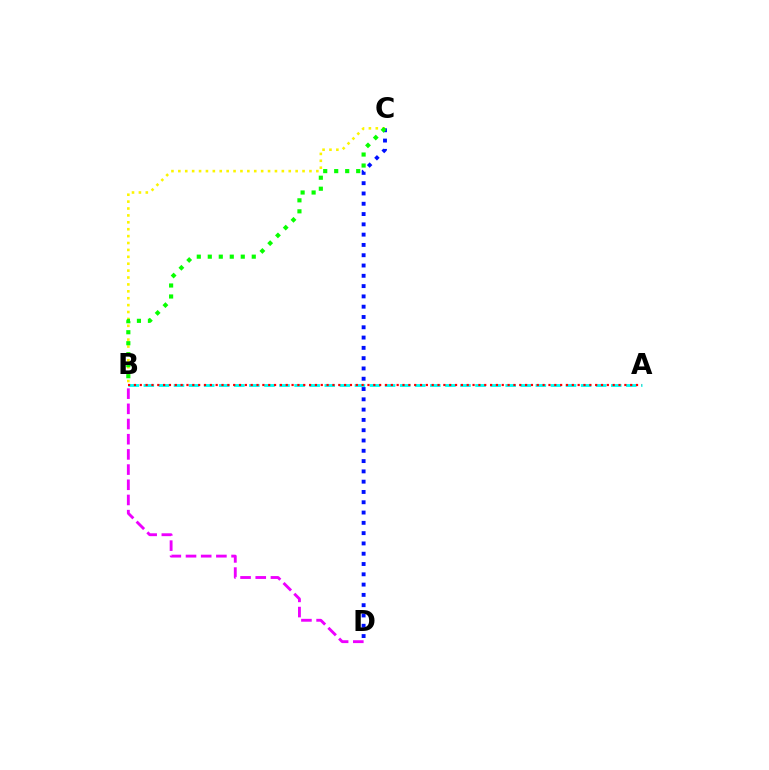{('B', 'D'): [{'color': '#ee00ff', 'line_style': 'dashed', 'thickness': 2.06}], ('B', 'C'): [{'color': '#fcf500', 'line_style': 'dotted', 'thickness': 1.87}, {'color': '#08ff00', 'line_style': 'dotted', 'thickness': 2.99}], ('C', 'D'): [{'color': '#0010ff', 'line_style': 'dotted', 'thickness': 2.8}], ('A', 'B'): [{'color': '#00fff6', 'line_style': 'dashed', 'thickness': 2.05}, {'color': '#ff0000', 'line_style': 'dotted', 'thickness': 1.59}]}